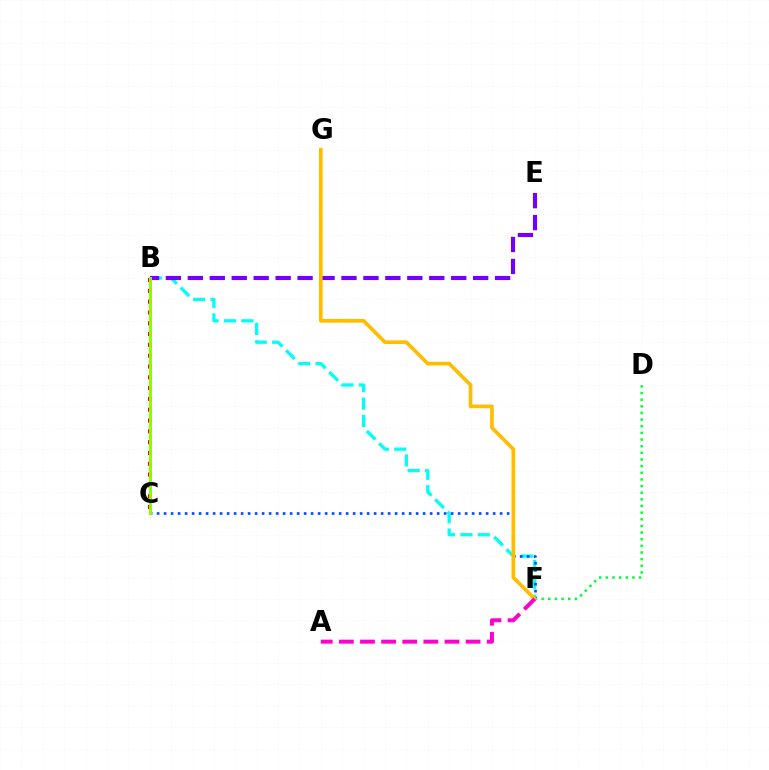{('D', 'F'): [{'color': '#00ff39', 'line_style': 'dotted', 'thickness': 1.81}], ('B', 'F'): [{'color': '#00fff6', 'line_style': 'dashed', 'thickness': 2.36}], ('C', 'F'): [{'color': '#004bff', 'line_style': 'dotted', 'thickness': 1.9}], ('B', 'E'): [{'color': '#7200ff', 'line_style': 'dashed', 'thickness': 2.98}], ('F', 'G'): [{'color': '#ffbd00', 'line_style': 'solid', 'thickness': 2.66}], ('B', 'C'): [{'color': '#ff0000', 'line_style': 'dotted', 'thickness': 2.94}, {'color': '#84ff00', 'line_style': 'solid', 'thickness': 2.12}], ('A', 'F'): [{'color': '#ff00cf', 'line_style': 'dashed', 'thickness': 2.87}]}